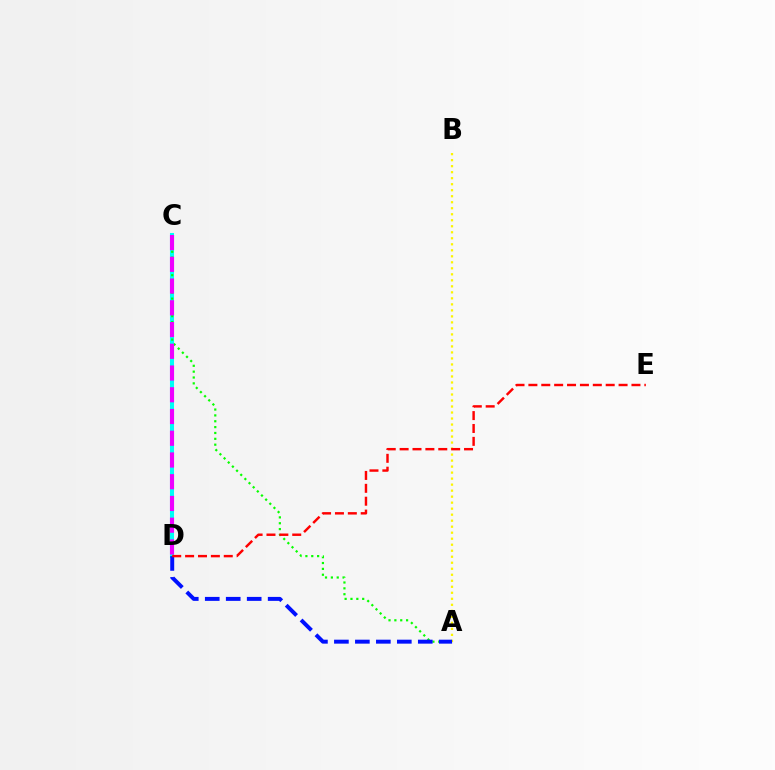{('C', 'D'): [{'color': '#00fff6', 'line_style': 'solid', 'thickness': 2.92}, {'color': '#ee00ff', 'line_style': 'dashed', 'thickness': 2.95}], ('A', 'C'): [{'color': '#08ff00', 'line_style': 'dotted', 'thickness': 1.59}], ('A', 'B'): [{'color': '#fcf500', 'line_style': 'dotted', 'thickness': 1.63}], ('A', 'D'): [{'color': '#0010ff', 'line_style': 'dashed', 'thickness': 2.85}], ('D', 'E'): [{'color': '#ff0000', 'line_style': 'dashed', 'thickness': 1.75}]}